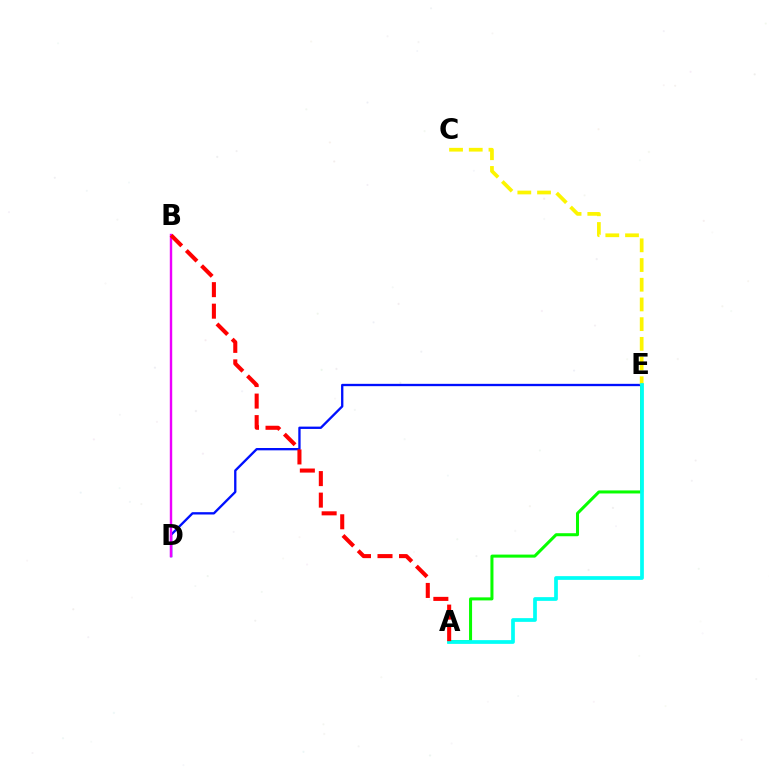{('D', 'E'): [{'color': '#0010ff', 'line_style': 'solid', 'thickness': 1.68}], ('B', 'D'): [{'color': '#ee00ff', 'line_style': 'solid', 'thickness': 1.74}], ('A', 'E'): [{'color': '#08ff00', 'line_style': 'solid', 'thickness': 2.18}, {'color': '#00fff6', 'line_style': 'solid', 'thickness': 2.68}], ('C', 'E'): [{'color': '#fcf500', 'line_style': 'dashed', 'thickness': 2.68}], ('A', 'B'): [{'color': '#ff0000', 'line_style': 'dashed', 'thickness': 2.92}]}